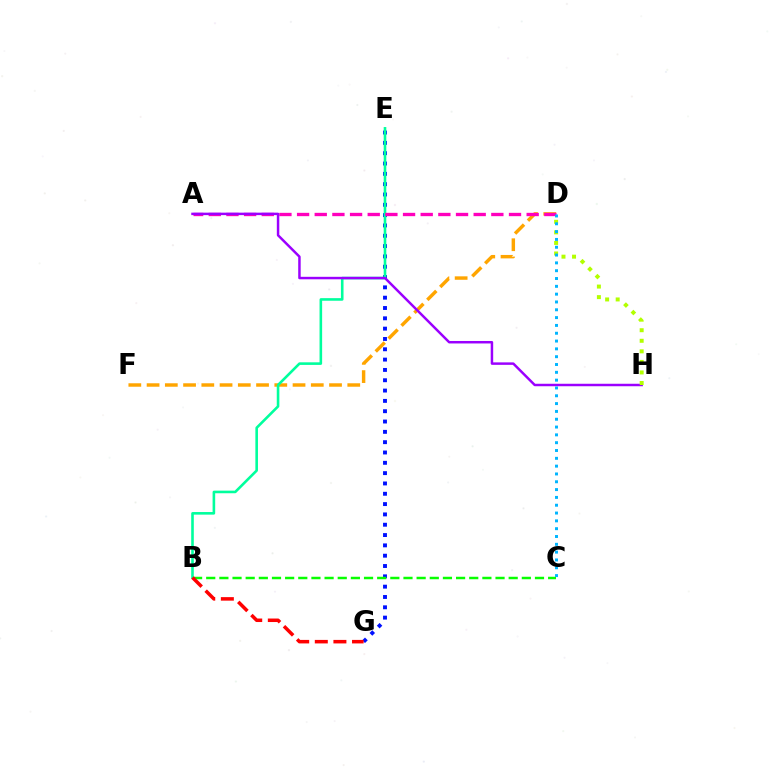{('E', 'G'): [{'color': '#0010ff', 'line_style': 'dotted', 'thickness': 2.8}], ('B', 'C'): [{'color': '#08ff00', 'line_style': 'dashed', 'thickness': 1.79}], ('D', 'F'): [{'color': '#ffa500', 'line_style': 'dashed', 'thickness': 2.48}], ('B', 'E'): [{'color': '#00ff9d', 'line_style': 'solid', 'thickness': 1.87}], ('A', 'D'): [{'color': '#ff00bd', 'line_style': 'dashed', 'thickness': 2.4}], ('A', 'H'): [{'color': '#9b00ff', 'line_style': 'solid', 'thickness': 1.78}], ('D', 'H'): [{'color': '#b3ff00', 'line_style': 'dotted', 'thickness': 2.87}], ('B', 'G'): [{'color': '#ff0000', 'line_style': 'dashed', 'thickness': 2.53}], ('C', 'D'): [{'color': '#00b5ff', 'line_style': 'dotted', 'thickness': 2.12}]}